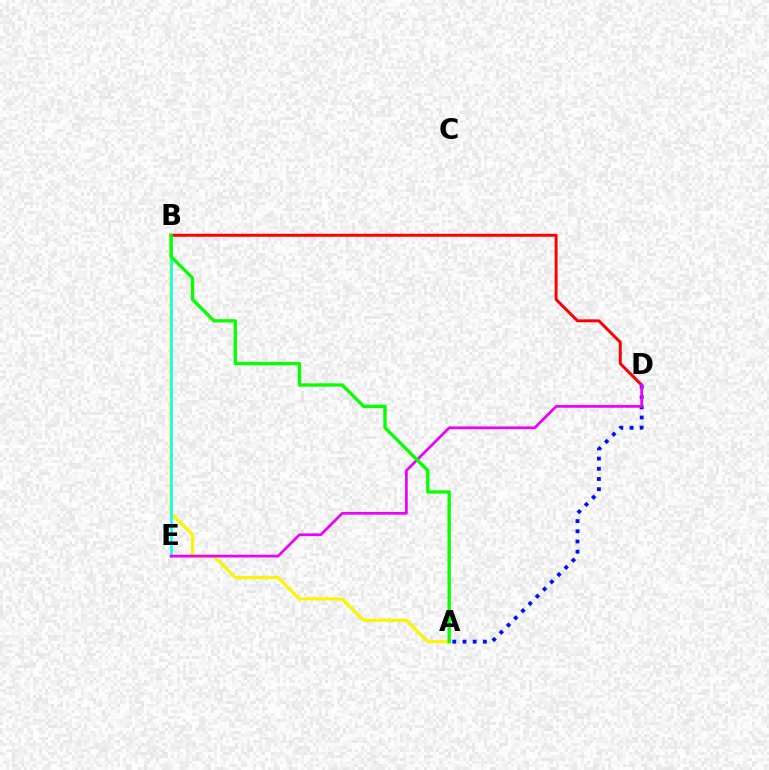{('A', 'B'): [{'color': '#fcf500', 'line_style': 'solid', 'thickness': 2.25}, {'color': '#08ff00', 'line_style': 'solid', 'thickness': 2.4}], ('B', 'E'): [{'color': '#00fff6', 'line_style': 'solid', 'thickness': 1.82}], ('B', 'D'): [{'color': '#ff0000', 'line_style': 'solid', 'thickness': 2.13}], ('A', 'D'): [{'color': '#0010ff', 'line_style': 'dotted', 'thickness': 2.77}], ('D', 'E'): [{'color': '#ee00ff', 'line_style': 'solid', 'thickness': 1.96}]}